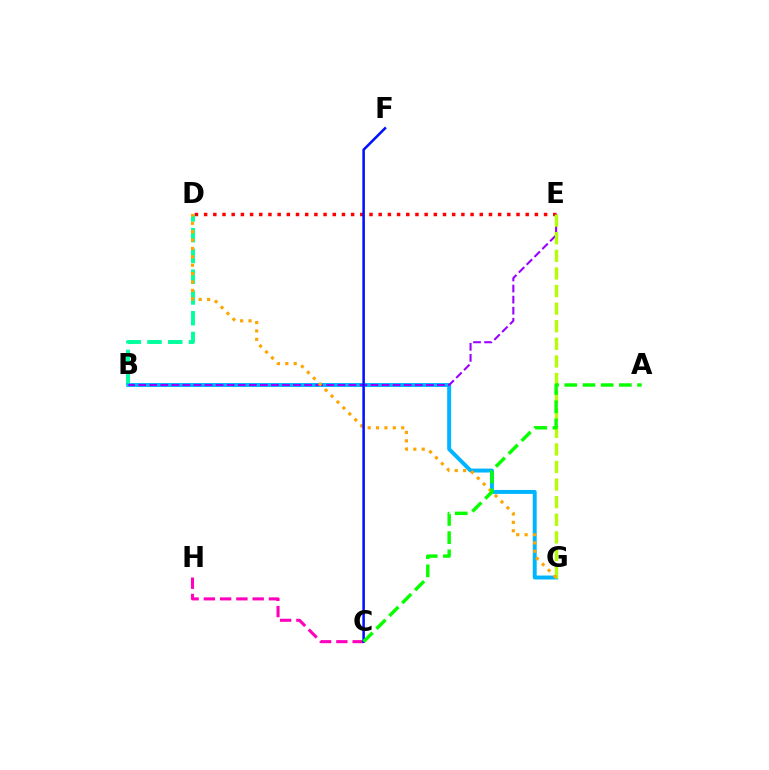{('D', 'E'): [{'color': '#ff0000', 'line_style': 'dotted', 'thickness': 2.5}], ('B', 'D'): [{'color': '#00ff9d', 'line_style': 'dashed', 'thickness': 2.82}], ('B', 'G'): [{'color': '#00b5ff', 'line_style': 'solid', 'thickness': 2.84}], ('B', 'E'): [{'color': '#9b00ff', 'line_style': 'dashed', 'thickness': 1.5}], ('E', 'G'): [{'color': '#b3ff00', 'line_style': 'dashed', 'thickness': 2.39}], ('C', 'H'): [{'color': '#ff00bd', 'line_style': 'dashed', 'thickness': 2.21}], ('D', 'G'): [{'color': '#ffa500', 'line_style': 'dotted', 'thickness': 2.28}], ('C', 'F'): [{'color': '#0010ff', 'line_style': 'solid', 'thickness': 1.83}], ('A', 'C'): [{'color': '#08ff00', 'line_style': 'dashed', 'thickness': 2.47}]}